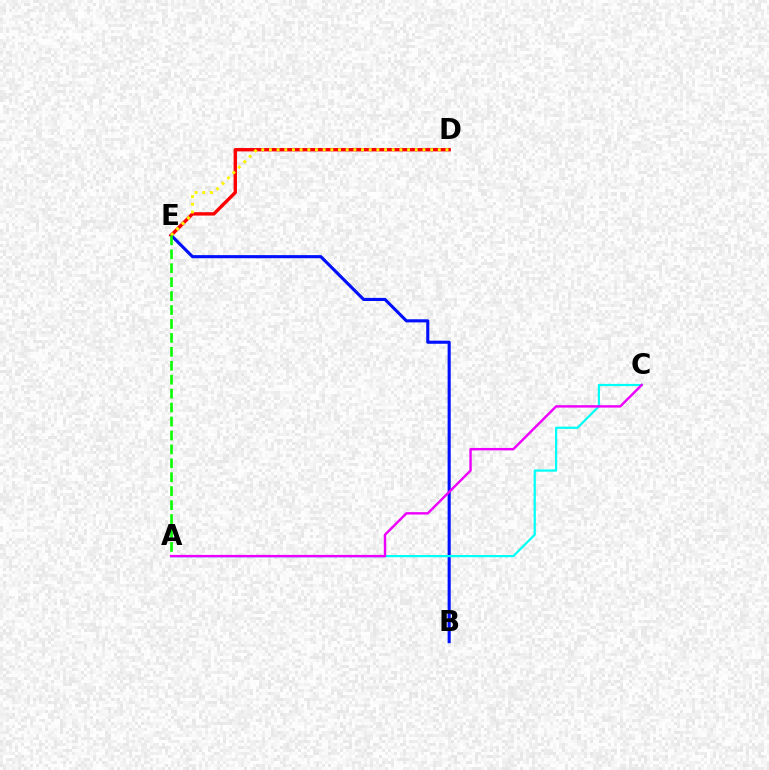{('B', 'E'): [{'color': '#0010ff', 'line_style': 'solid', 'thickness': 2.23}], ('D', 'E'): [{'color': '#ff0000', 'line_style': 'solid', 'thickness': 2.43}, {'color': '#fcf500', 'line_style': 'dotted', 'thickness': 2.09}], ('A', 'E'): [{'color': '#08ff00', 'line_style': 'dashed', 'thickness': 1.89}], ('A', 'C'): [{'color': '#00fff6', 'line_style': 'solid', 'thickness': 1.6}, {'color': '#ee00ff', 'line_style': 'solid', 'thickness': 1.74}]}